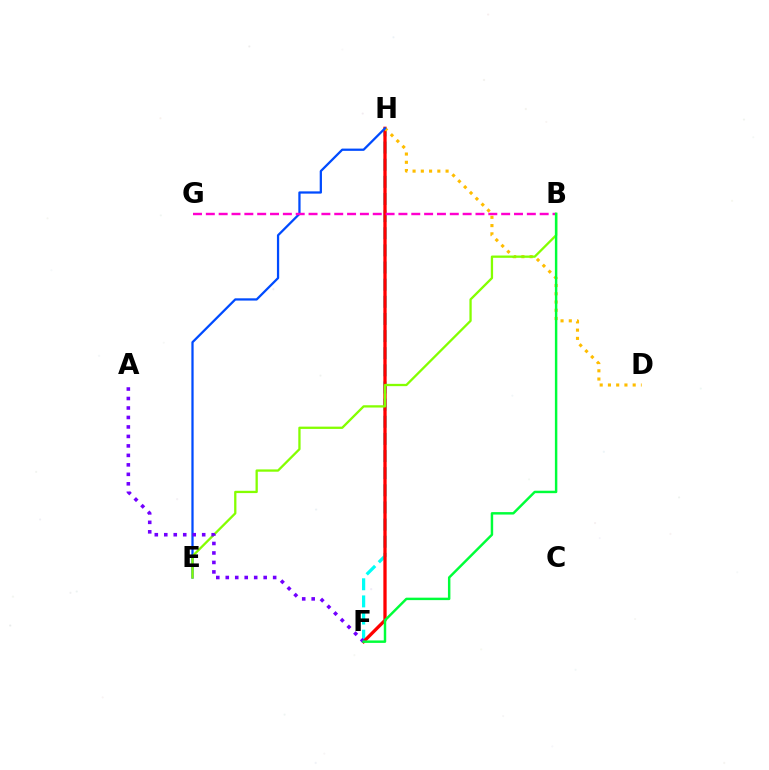{('F', 'H'): [{'color': '#00fff6', 'line_style': 'dashed', 'thickness': 2.33}, {'color': '#ff0000', 'line_style': 'solid', 'thickness': 2.37}], ('D', 'H'): [{'color': '#ffbd00', 'line_style': 'dotted', 'thickness': 2.24}], ('E', 'H'): [{'color': '#004bff', 'line_style': 'solid', 'thickness': 1.63}], ('B', 'G'): [{'color': '#ff00cf', 'line_style': 'dashed', 'thickness': 1.74}], ('B', 'E'): [{'color': '#84ff00', 'line_style': 'solid', 'thickness': 1.65}], ('A', 'F'): [{'color': '#7200ff', 'line_style': 'dotted', 'thickness': 2.58}], ('B', 'F'): [{'color': '#00ff39', 'line_style': 'solid', 'thickness': 1.77}]}